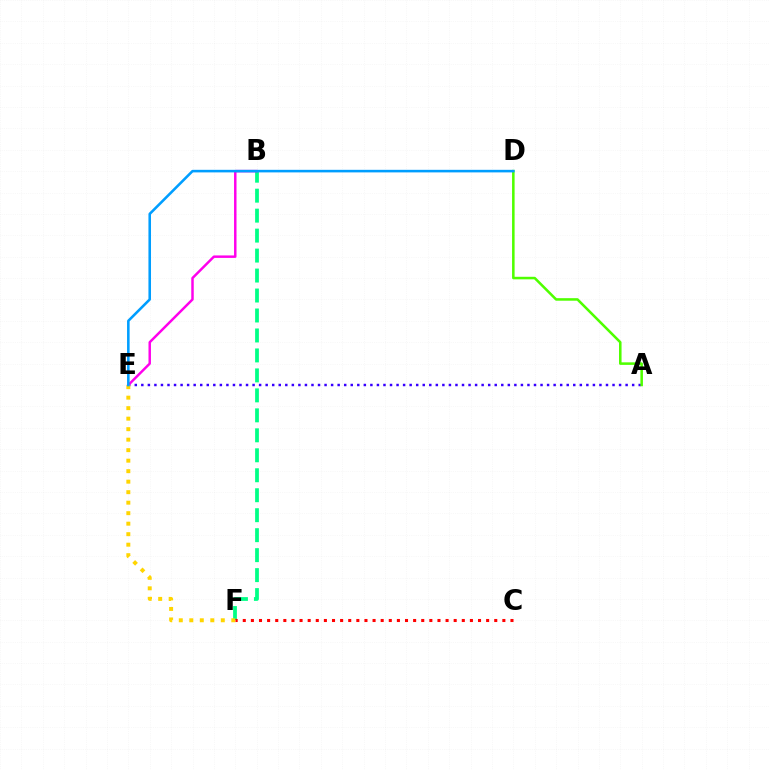{('A', 'E'): [{'color': '#3700ff', 'line_style': 'dotted', 'thickness': 1.78}], ('B', 'F'): [{'color': '#00ff86', 'line_style': 'dashed', 'thickness': 2.71}], ('B', 'E'): [{'color': '#ff00ed', 'line_style': 'solid', 'thickness': 1.78}], ('E', 'F'): [{'color': '#ffd500', 'line_style': 'dotted', 'thickness': 2.85}], ('A', 'D'): [{'color': '#4fff00', 'line_style': 'solid', 'thickness': 1.83}], ('C', 'F'): [{'color': '#ff0000', 'line_style': 'dotted', 'thickness': 2.2}], ('D', 'E'): [{'color': '#009eff', 'line_style': 'solid', 'thickness': 1.85}]}